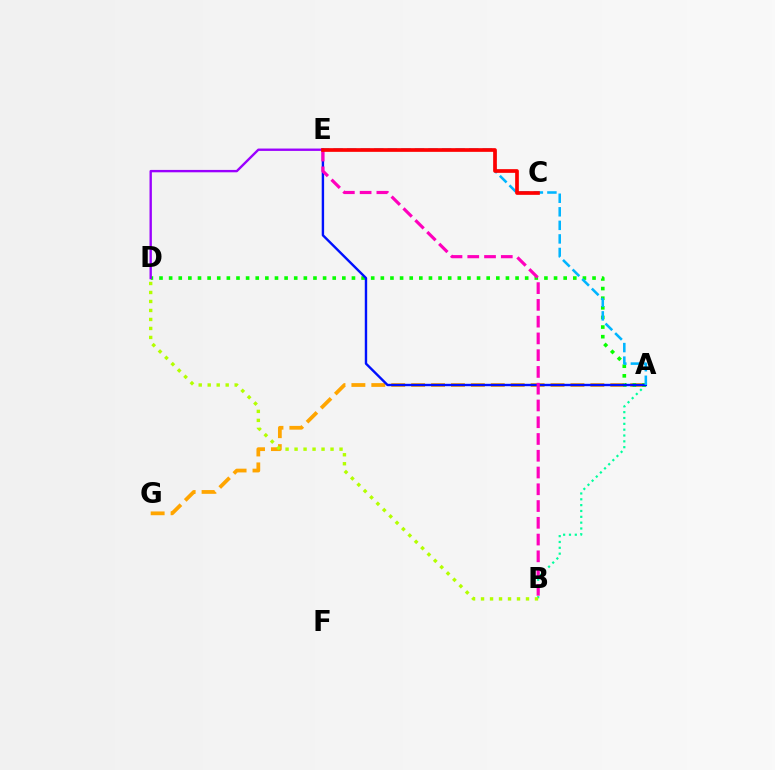{('A', 'G'): [{'color': '#ffa500', 'line_style': 'dashed', 'thickness': 2.71}], ('A', 'B'): [{'color': '#00ff9d', 'line_style': 'dotted', 'thickness': 1.59}], ('A', 'D'): [{'color': '#08ff00', 'line_style': 'dotted', 'thickness': 2.61}], ('A', 'E'): [{'color': '#0010ff', 'line_style': 'solid', 'thickness': 1.73}, {'color': '#00b5ff', 'line_style': 'dashed', 'thickness': 1.84}], ('B', 'E'): [{'color': '#ff00bd', 'line_style': 'dashed', 'thickness': 2.28}], ('B', 'D'): [{'color': '#b3ff00', 'line_style': 'dotted', 'thickness': 2.44}], ('D', 'E'): [{'color': '#9b00ff', 'line_style': 'solid', 'thickness': 1.71}], ('C', 'E'): [{'color': '#ff0000', 'line_style': 'solid', 'thickness': 2.66}]}